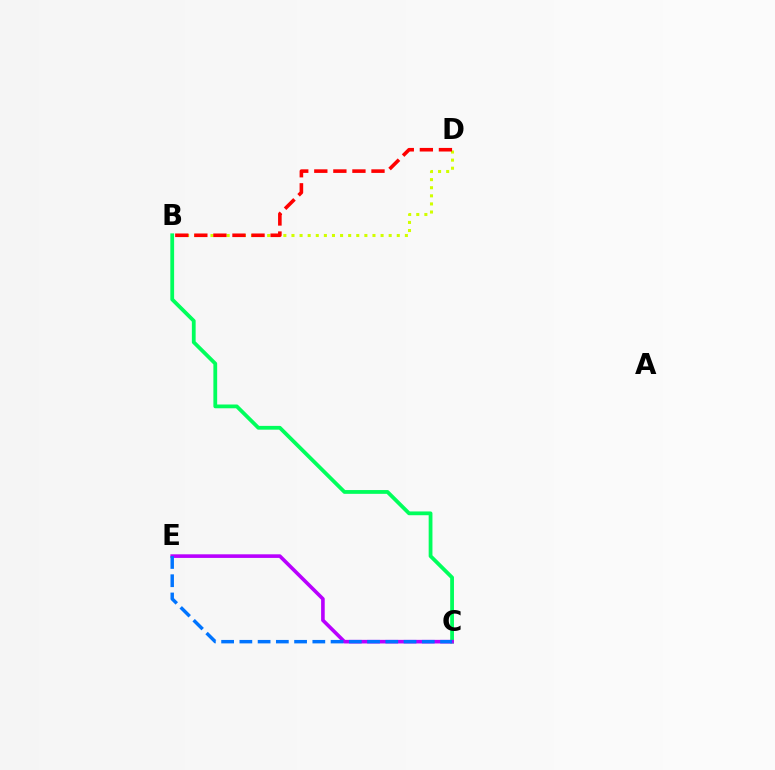{('B', 'D'): [{'color': '#d1ff00', 'line_style': 'dotted', 'thickness': 2.2}, {'color': '#ff0000', 'line_style': 'dashed', 'thickness': 2.59}], ('B', 'C'): [{'color': '#00ff5c', 'line_style': 'solid', 'thickness': 2.72}], ('C', 'E'): [{'color': '#b900ff', 'line_style': 'solid', 'thickness': 2.6}, {'color': '#0074ff', 'line_style': 'dashed', 'thickness': 2.48}]}